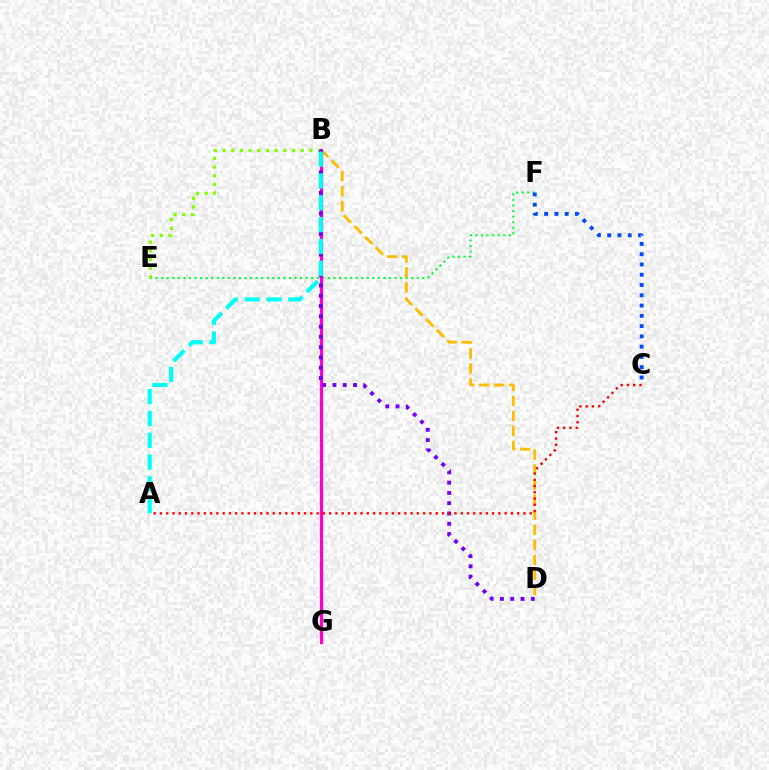{('E', 'F'): [{'color': '#00ff39', 'line_style': 'dotted', 'thickness': 1.51}], ('C', 'F'): [{'color': '#004bff', 'line_style': 'dotted', 'thickness': 2.79}], ('B', 'D'): [{'color': '#ffbd00', 'line_style': 'dashed', 'thickness': 2.04}, {'color': '#7200ff', 'line_style': 'dotted', 'thickness': 2.79}], ('B', 'E'): [{'color': '#84ff00', 'line_style': 'dotted', 'thickness': 2.36}], ('B', 'G'): [{'color': '#ff00cf', 'line_style': 'solid', 'thickness': 2.33}], ('A', 'B'): [{'color': '#00fff6', 'line_style': 'dashed', 'thickness': 2.96}], ('A', 'C'): [{'color': '#ff0000', 'line_style': 'dotted', 'thickness': 1.7}]}